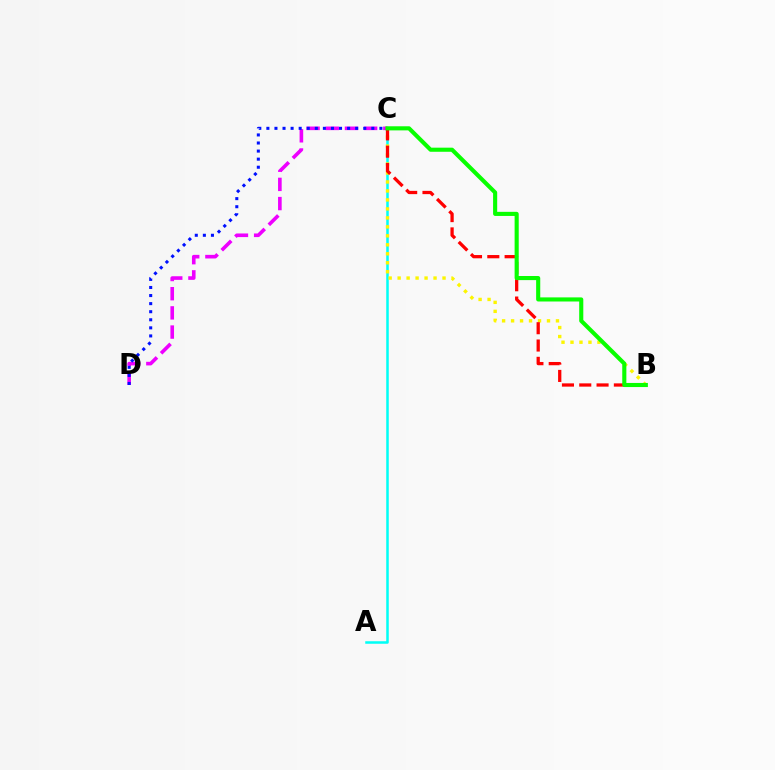{('A', 'C'): [{'color': '#00fff6', 'line_style': 'solid', 'thickness': 1.81}], ('B', 'C'): [{'color': '#fcf500', 'line_style': 'dotted', 'thickness': 2.44}, {'color': '#ff0000', 'line_style': 'dashed', 'thickness': 2.35}, {'color': '#08ff00', 'line_style': 'solid', 'thickness': 2.95}], ('C', 'D'): [{'color': '#ee00ff', 'line_style': 'dashed', 'thickness': 2.61}, {'color': '#0010ff', 'line_style': 'dotted', 'thickness': 2.19}]}